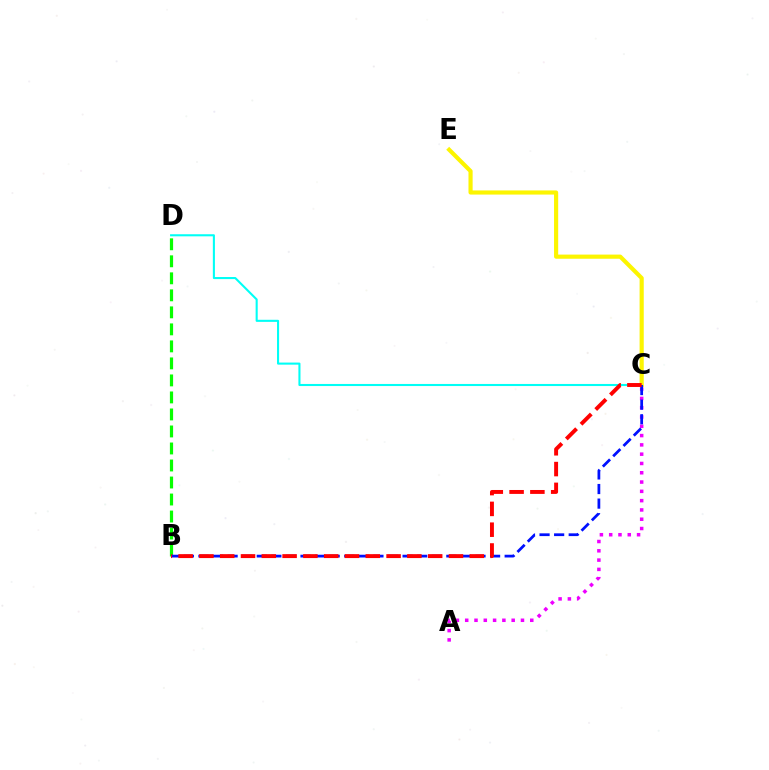{('C', 'D'): [{'color': '#00fff6', 'line_style': 'solid', 'thickness': 1.5}], ('A', 'C'): [{'color': '#ee00ff', 'line_style': 'dotted', 'thickness': 2.53}], ('B', 'D'): [{'color': '#08ff00', 'line_style': 'dashed', 'thickness': 2.31}], ('C', 'E'): [{'color': '#fcf500', 'line_style': 'solid', 'thickness': 2.98}], ('B', 'C'): [{'color': '#0010ff', 'line_style': 'dashed', 'thickness': 1.98}, {'color': '#ff0000', 'line_style': 'dashed', 'thickness': 2.83}]}